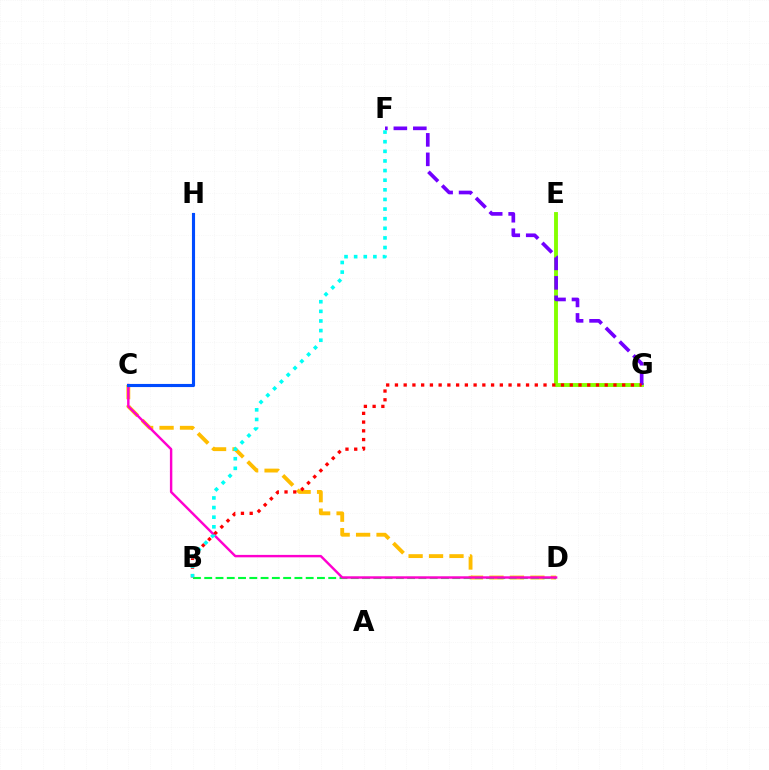{('E', 'G'): [{'color': '#84ff00', 'line_style': 'solid', 'thickness': 2.79}], ('C', 'D'): [{'color': '#ffbd00', 'line_style': 'dashed', 'thickness': 2.78}, {'color': '#ff00cf', 'line_style': 'solid', 'thickness': 1.75}], ('F', 'G'): [{'color': '#7200ff', 'line_style': 'dashed', 'thickness': 2.65}], ('B', 'D'): [{'color': '#00ff39', 'line_style': 'dashed', 'thickness': 1.53}], ('B', 'G'): [{'color': '#ff0000', 'line_style': 'dotted', 'thickness': 2.37}], ('B', 'F'): [{'color': '#00fff6', 'line_style': 'dotted', 'thickness': 2.61}], ('C', 'H'): [{'color': '#004bff', 'line_style': 'solid', 'thickness': 2.24}]}